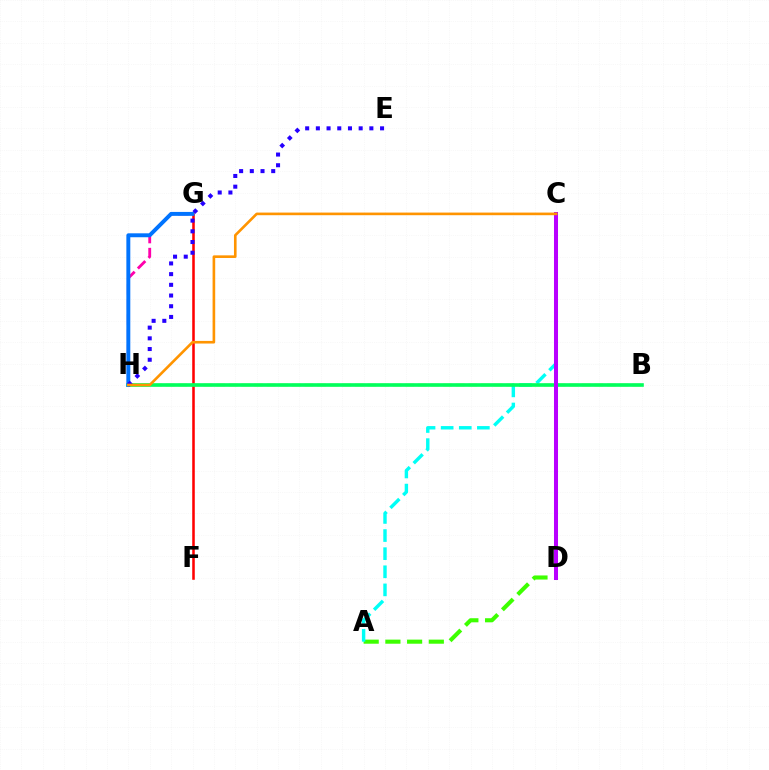{('G', 'H'): [{'color': '#ff00ac', 'line_style': 'dashed', 'thickness': 2.05}, {'color': '#0074ff', 'line_style': 'solid', 'thickness': 2.83}], ('F', 'G'): [{'color': '#ff0000', 'line_style': 'solid', 'thickness': 1.83}], ('A', 'D'): [{'color': '#3dff00', 'line_style': 'dashed', 'thickness': 2.95}], ('B', 'H'): [{'color': '#d1ff00', 'line_style': 'dashed', 'thickness': 1.71}, {'color': '#00ff5c', 'line_style': 'solid', 'thickness': 2.6}], ('A', 'C'): [{'color': '#00fff6', 'line_style': 'dashed', 'thickness': 2.46}], ('E', 'H'): [{'color': '#2500ff', 'line_style': 'dotted', 'thickness': 2.91}], ('C', 'D'): [{'color': '#b900ff', 'line_style': 'solid', 'thickness': 2.9}], ('C', 'H'): [{'color': '#ff9400', 'line_style': 'solid', 'thickness': 1.89}]}